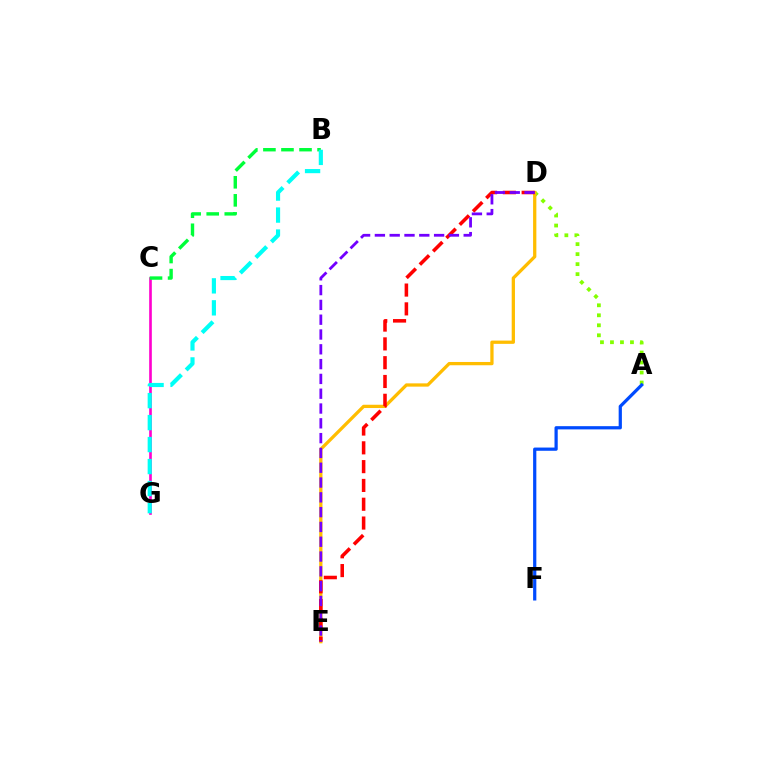{('A', 'D'): [{'color': '#84ff00', 'line_style': 'dotted', 'thickness': 2.72}], ('A', 'F'): [{'color': '#004bff', 'line_style': 'solid', 'thickness': 2.32}], ('D', 'E'): [{'color': '#ffbd00', 'line_style': 'solid', 'thickness': 2.36}, {'color': '#ff0000', 'line_style': 'dashed', 'thickness': 2.55}, {'color': '#7200ff', 'line_style': 'dashed', 'thickness': 2.01}], ('C', 'G'): [{'color': '#ff00cf', 'line_style': 'solid', 'thickness': 1.91}], ('B', 'C'): [{'color': '#00ff39', 'line_style': 'dashed', 'thickness': 2.45}], ('B', 'G'): [{'color': '#00fff6', 'line_style': 'dashed', 'thickness': 2.99}]}